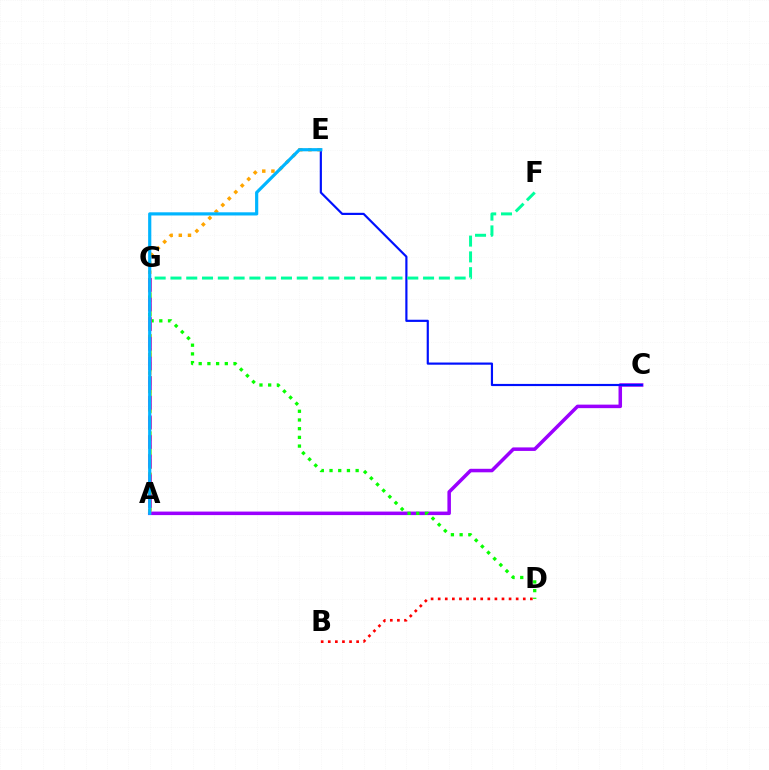{('A', 'C'): [{'color': '#9b00ff', 'line_style': 'solid', 'thickness': 2.53}], ('D', 'G'): [{'color': '#08ff00', 'line_style': 'dotted', 'thickness': 2.36}], ('B', 'D'): [{'color': '#ff0000', 'line_style': 'dotted', 'thickness': 1.93}], ('C', 'E'): [{'color': '#0010ff', 'line_style': 'solid', 'thickness': 1.56}], ('A', 'G'): [{'color': '#b3ff00', 'line_style': 'dashed', 'thickness': 1.89}, {'color': '#ff00bd', 'line_style': 'dashed', 'thickness': 2.67}], ('A', 'E'): [{'color': '#ffa500', 'line_style': 'dotted', 'thickness': 2.49}, {'color': '#00b5ff', 'line_style': 'solid', 'thickness': 2.29}], ('F', 'G'): [{'color': '#00ff9d', 'line_style': 'dashed', 'thickness': 2.14}]}